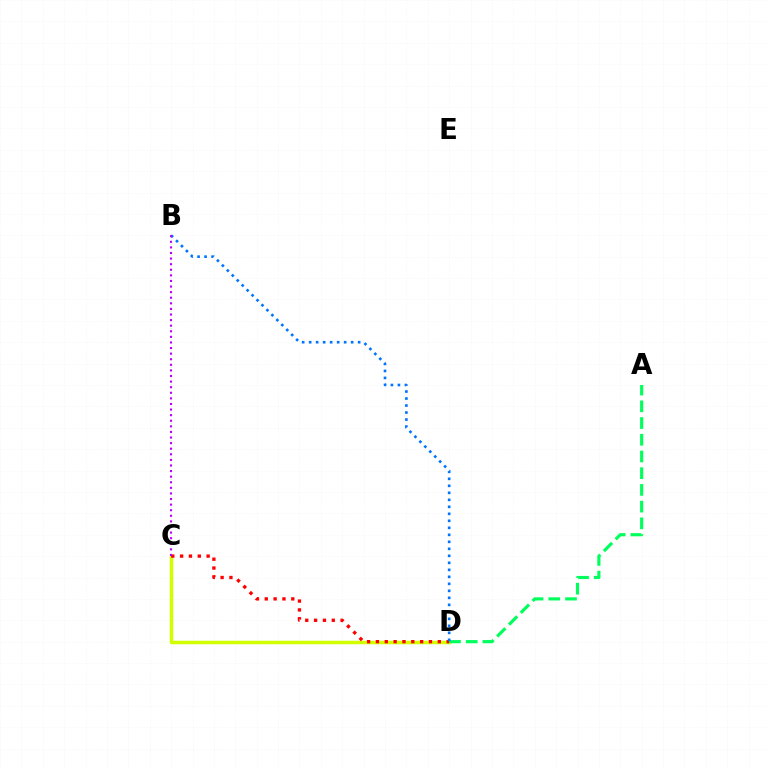{('C', 'D'): [{'color': '#d1ff00', 'line_style': 'solid', 'thickness': 2.52}, {'color': '#ff0000', 'line_style': 'dotted', 'thickness': 2.4}], ('A', 'D'): [{'color': '#00ff5c', 'line_style': 'dashed', 'thickness': 2.27}], ('B', 'D'): [{'color': '#0074ff', 'line_style': 'dotted', 'thickness': 1.9}], ('B', 'C'): [{'color': '#b900ff', 'line_style': 'dotted', 'thickness': 1.52}]}